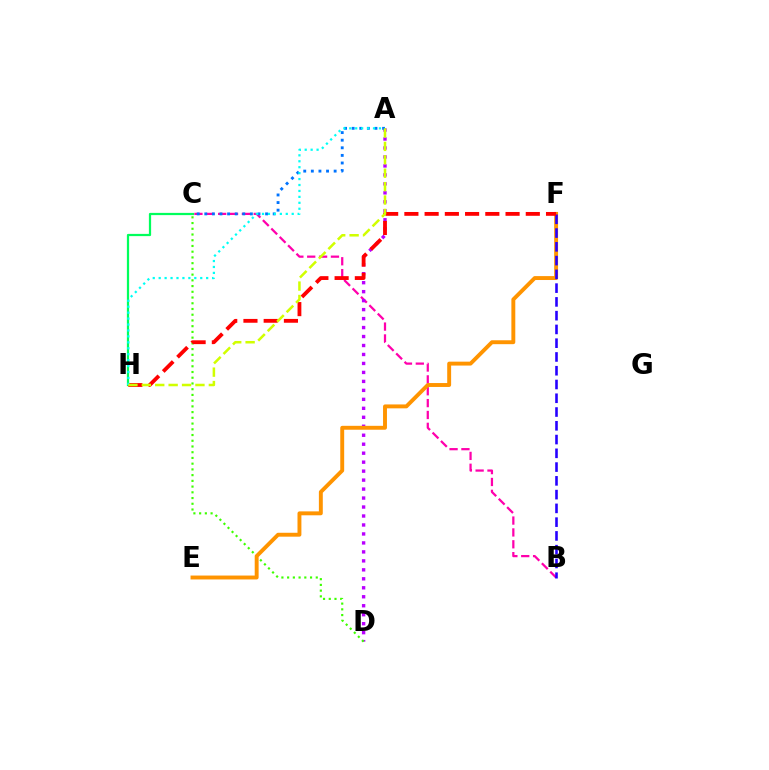{('B', 'C'): [{'color': '#ff00ac', 'line_style': 'dashed', 'thickness': 1.61}], ('A', 'D'): [{'color': '#b900ff', 'line_style': 'dotted', 'thickness': 2.44}], ('C', 'H'): [{'color': '#00ff5c', 'line_style': 'solid', 'thickness': 1.61}], ('C', 'D'): [{'color': '#3dff00', 'line_style': 'dotted', 'thickness': 1.56}], ('E', 'F'): [{'color': '#ff9400', 'line_style': 'solid', 'thickness': 2.81}], ('B', 'F'): [{'color': '#2500ff', 'line_style': 'dashed', 'thickness': 1.87}], ('F', 'H'): [{'color': '#ff0000', 'line_style': 'dashed', 'thickness': 2.75}], ('A', 'C'): [{'color': '#0074ff', 'line_style': 'dotted', 'thickness': 2.07}], ('A', 'H'): [{'color': '#00fff6', 'line_style': 'dotted', 'thickness': 1.61}, {'color': '#d1ff00', 'line_style': 'dashed', 'thickness': 1.82}]}